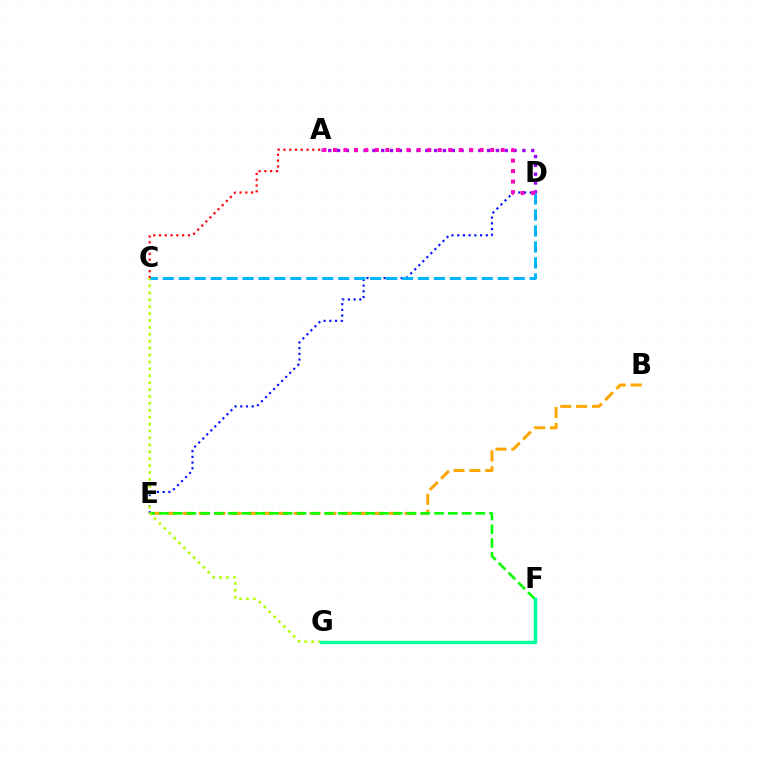{('A', 'C'): [{'color': '#ff0000', 'line_style': 'dotted', 'thickness': 1.57}], ('D', 'E'): [{'color': '#0010ff', 'line_style': 'dotted', 'thickness': 1.55}], ('A', 'D'): [{'color': '#9b00ff', 'line_style': 'dotted', 'thickness': 2.4}, {'color': '#ff00bd', 'line_style': 'dotted', 'thickness': 2.85}], ('B', 'E'): [{'color': '#ffa500', 'line_style': 'dashed', 'thickness': 2.15}], ('E', 'F'): [{'color': '#08ff00', 'line_style': 'dashed', 'thickness': 1.87}], ('C', 'G'): [{'color': '#b3ff00', 'line_style': 'dotted', 'thickness': 1.88}], ('C', 'D'): [{'color': '#00b5ff', 'line_style': 'dashed', 'thickness': 2.17}], ('F', 'G'): [{'color': '#00ff9d', 'line_style': 'solid', 'thickness': 2.48}]}